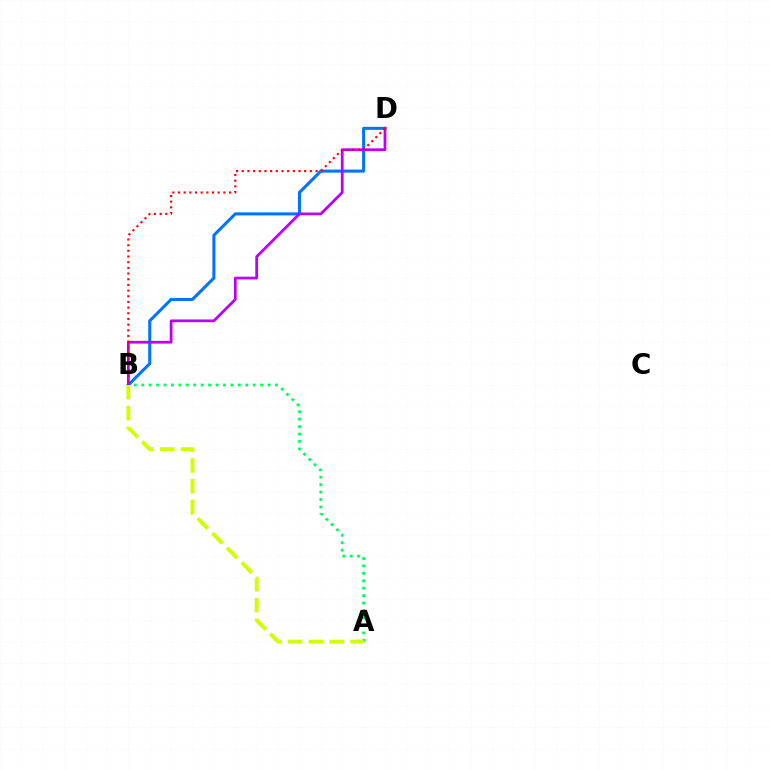{('A', 'B'): [{'color': '#00ff5c', 'line_style': 'dotted', 'thickness': 2.02}, {'color': '#d1ff00', 'line_style': 'dashed', 'thickness': 2.82}], ('B', 'D'): [{'color': '#0074ff', 'line_style': 'solid', 'thickness': 2.19}, {'color': '#b900ff', 'line_style': 'solid', 'thickness': 1.99}, {'color': '#ff0000', 'line_style': 'dotted', 'thickness': 1.54}]}